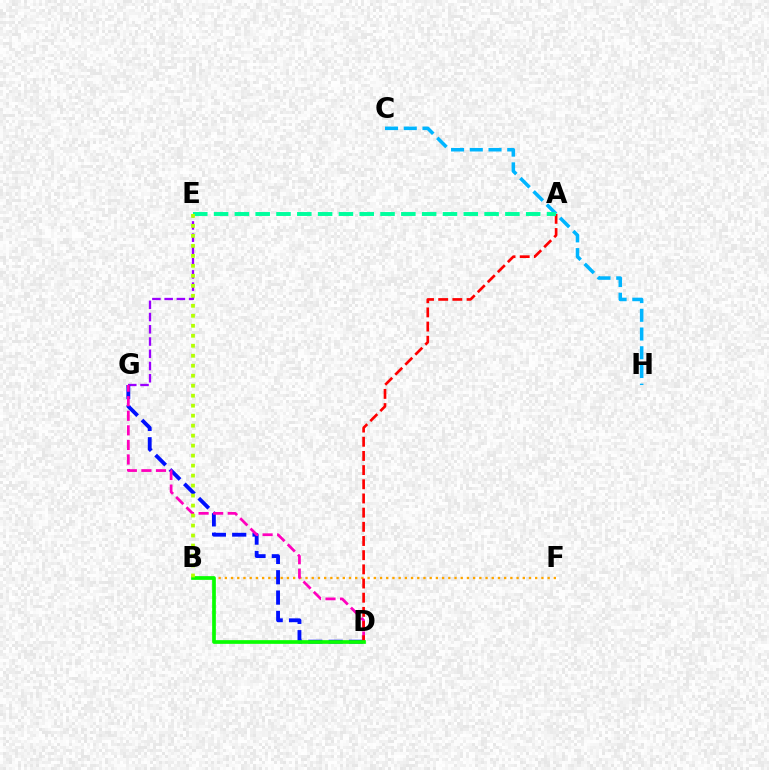{('B', 'F'): [{'color': '#ffa500', 'line_style': 'dotted', 'thickness': 1.69}], ('E', 'G'): [{'color': '#9b00ff', 'line_style': 'dashed', 'thickness': 1.66}], ('D', 'G'): [{'color': '#0010ff', 'line_style': 'dashed', 'thickness': 2.76}, {'color': '#ff00bd', 'line_style': 'dashed', 'thickness': 1.98}], ('A', 'D'): [{'color': '#ff0000', 'line_style': 'dashed', 'thickness': 1.93}], ('C', 'H'): [{'color': '#00b5ff', 'line_style': 'dashed', 'thickness': 2.54}], ('B', 'D'): [{'color': '#08ff00', 'line_style': 'solid', 'thickness': 2.67}], ('A', 'E'): [{'color': '#00ff9d', 'line_style': 'dashed', 'thickness': 2.83}], ('B', 'E'): [{'color': '#b3ff00', 'line_style': 'dotted', 'thickness': 2.71}]}